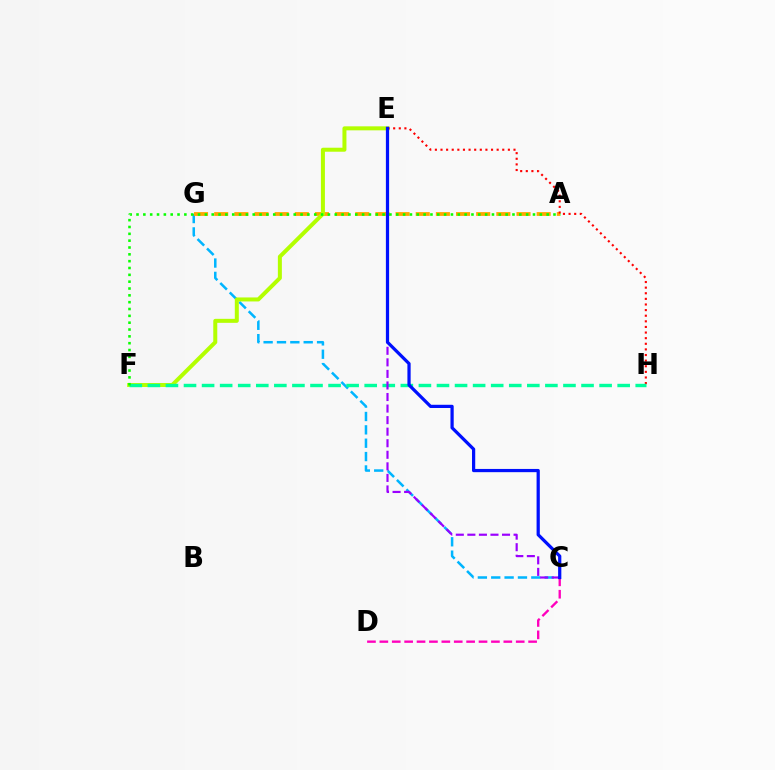{('C', 'G'): [{'color': '#00b5ff', 'line_style': 'dashed', 'thickness': 1.82}], ('A', 'G'): [{'color': '#ffa500', 'line_style': 'dashed', 'thickness': 2.74}], ('E', 'F'): [{'color': '#b3ff00', 'line_style': 'solid', 'thickness': 2.88}], ('E', 'H'): [{'color': '#ff0000', 'line_style': 'dotted', 'thickness': 1.53}], ('F', 'H'): [{'color': '#00ff9d', 'line_style': 'dashed', 'thickness': 2.45}], ('C', 'D'): [{'color': '#ff00bd', 'line_style': 'dashed', 'thickness': 1.68}], ('A', 'F'): [{'color': '#08ff00', 'line_style': 'dotted', 'thickness': 1.86}], ('C', 'E'): [{'color': '#9b00ff', 'line_style': 'dashed', 'thickness': 1.57}, {'color': '#0010ff', 'line_style': 'solid', 'thickness': 2.32}]}